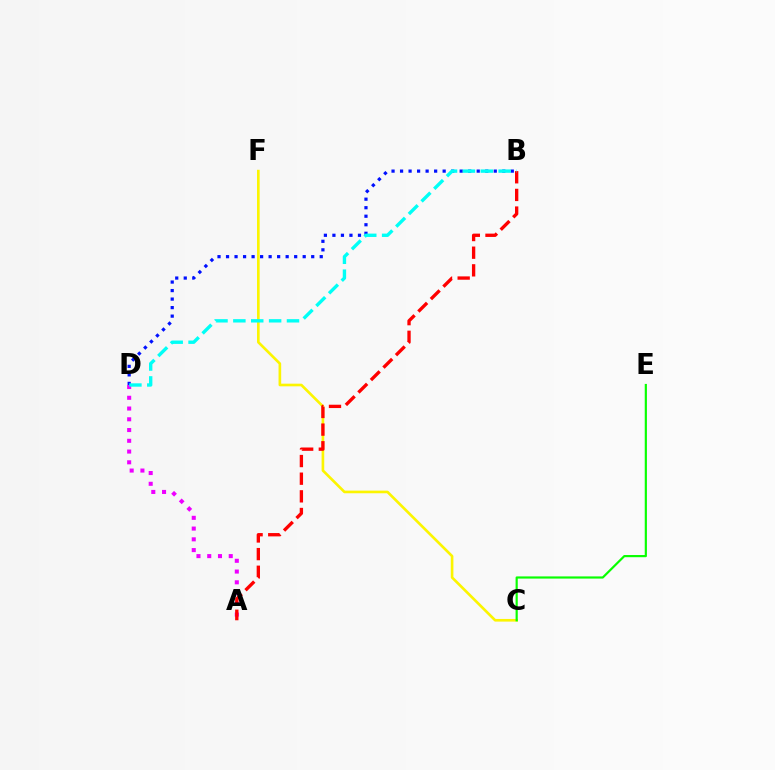{('C', 'F'): [{'color': '#fcf500', 'line_style': 'solid', 'thickness': 1.9}], ('B', 'D'): [{'color': '#0010ff', 'line_style': 'dotted', 'thickness': 2.31}, {'color': '#00fff6', 'line_style': 'dashed', 'thickness': 2.43}], ('A', 'D'): [{'color': '#ee00ff', 'line_style': 'dotted', 'thickness': 2.92}], ('A', 'B'): [{'color': '#ff0000', 'line_style': 'dashed', 'thickness': 2.4}], ('C', 'E'): [{'color': '#08ff00', 'line_style': 'solid', 'thickness': 1.57}]}